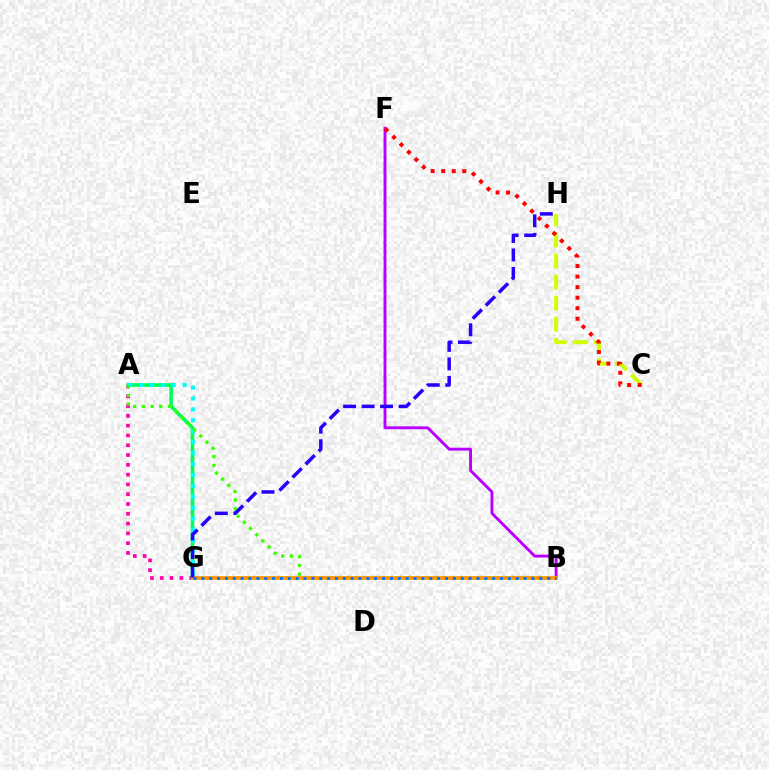{('C', 'H'): [{'color': '#d1ff00', 'line_style': 'dashed', 'thickness': 2.86}], ('A', 'G'): [{'color': '#ff00ac', 'line_style': 'dotted', 'thickness': 2.66}, {'color': '#00ff5c', 'line_style': 'solid', 'thickness': 2.62}, {'color': '#00fff6', 'line_style': 'dotted', 'thickness': 2.97}], ('A', 'B'): [{'color': '#3dff00', 'line_style': 'dotted', 'thickness': 2.36}], ('B', 'F'): [{'color': '#b900ff', 'line_style': 'solid', 'thickness': 2.1}], ('C', 'F'): [{'color': '#ff0000', 'line_style': 'dotted', 'thickness': 2.86}], ('B', 'G'): [{'color': '#ff9400', 'line_style': 'solid', 'thickness': 2.7}, {'color': '#0074ff', 'line_style': 'dotted', 'thickness': 2.14}], ('G', 'H'): [{'color': '#2500ff', 'line_style': 'dashed', 'thickness': 2.51}]}